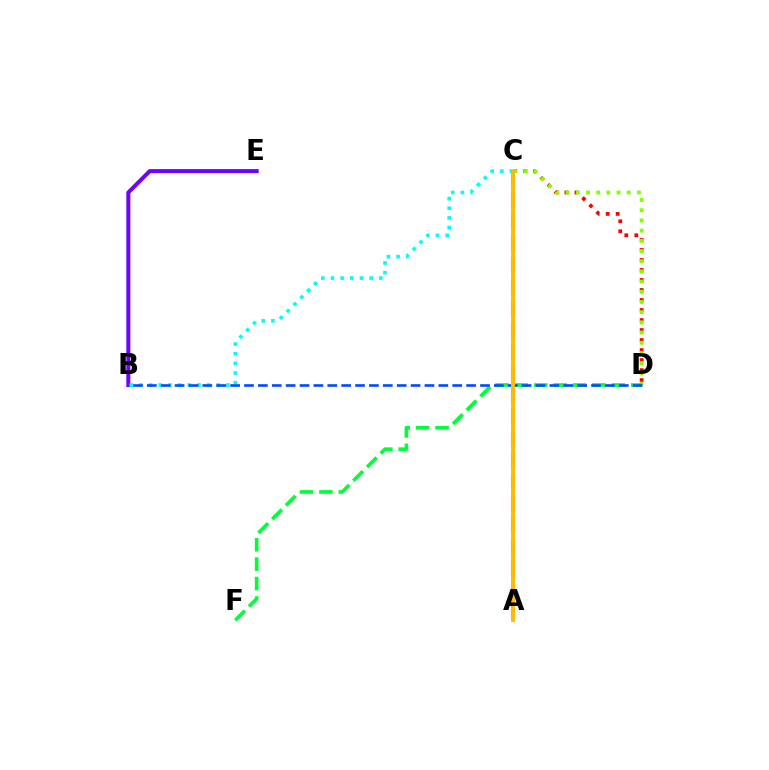{('B', 'E'): [{'color': '#7200ff', 'line_style': 'solid', 'thickness': 2.89}], ('C', 'D'): [{'color': '#ff0000', 'line_style': 'dotted', 'thickness': 2.72}, {'color': '#84ff00', 'line_style': 'dotted', 'thickness': 2.77}], ('B', 'C'): [{'color': '#00fff6', 'line_style': 'dotted', 'thickness': 2.63}], ('D', 'F'): [{'color': '#00ff39', 'line_style': 'dashed', 'thickness': 2.64}], ('A', 'C'): [{'color': '#ff00cf', 'line_style': 'dashed', 'thickness': 2.94}, {'color': '#ffbd00', 'line_style': 'solid', 'thickness': 2.82}], ('B', 'D'): [{'color': '#004bff', 'line_style': 'dashed', 'thickness': 1.89}]}